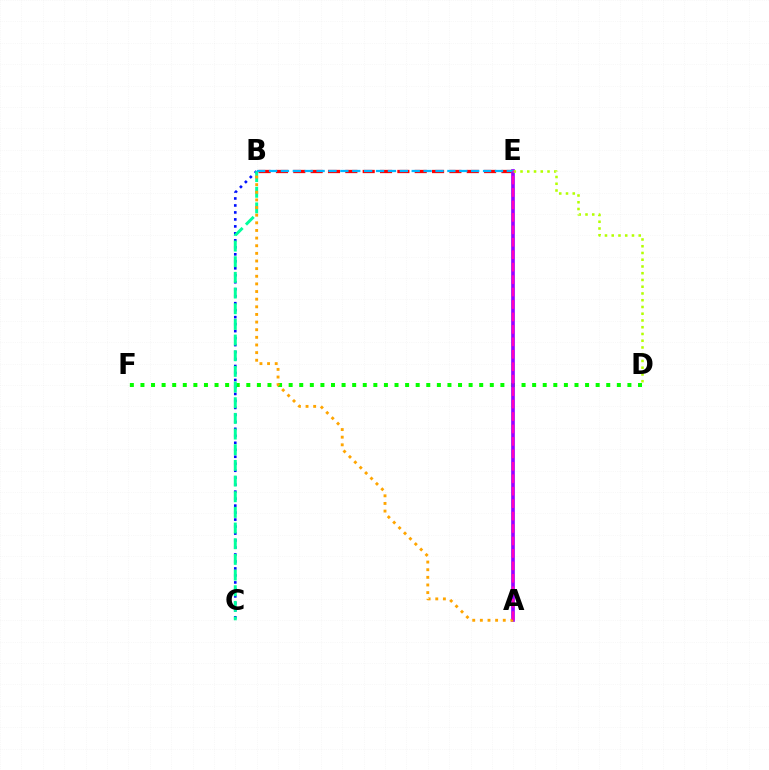{('D', 'F'): [{'color': '#08ff00', 'line_style': 'dotted', 'thickness': 2.88}], ('B', 'C'): [{'color': '#0010ff', 'line_style': 'dotted', 'thickness': 1.9}, {'color': '#00ff9d', 'line_style': 'dashed', 'thickness': 2.13}], ('B', 'E'): [{'color': '#ff0000', 'line_style': 'dashed', 'thickness': 2.36}, {'color': '#00b5ff', 'line_style': 'dashed', 'thickness': 1.62}], ('A', 'E'): [{'color': '#9b00ff', 'line_style': 'solid', 'thickness': 2.65}, {'color': '#ff00bd', 'line_style': 'dashed', 'thickness': 1.69}], ('D', 'E'): [{'color': '#b3ff00', 'line_style': 'dotted', 'thickness': 1.83}], ('A', 'B'): [{'color': '#ffa500', 'line_style': 'dotted', 'thickness': 2.07}]}